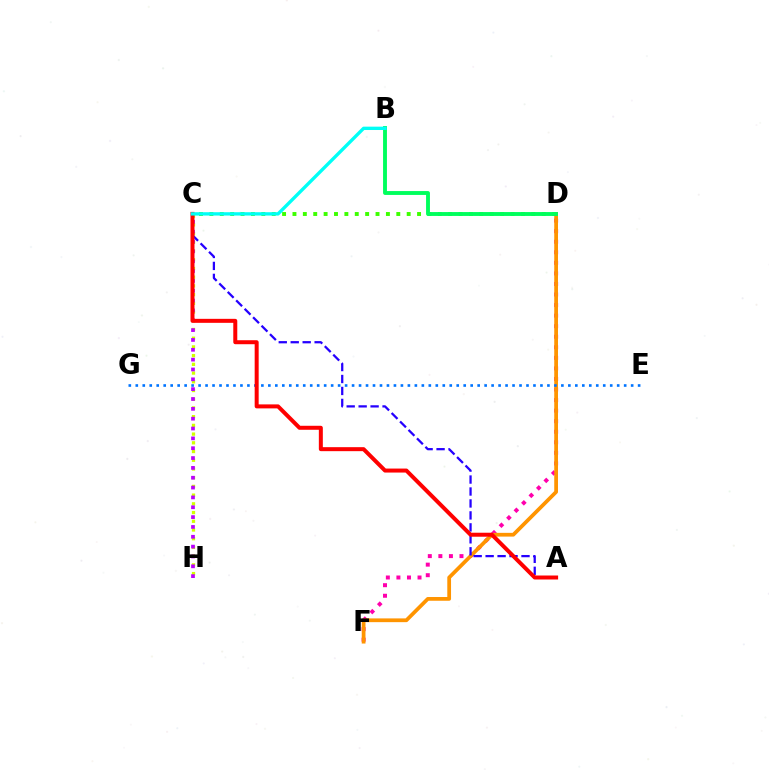{('D', 'F'): [{'color': '#ff00ac', 'line_style': 'dotted', 'thickness': 2.87}, {'color': '#ff9400', 'line_style': 'solid', 'thickness': 2.7}], ('E', 'G'): [{'color': '#0074ff', 'line_style': 'dotted', 'thickness': 1.9}], ('C', 'H'): [{'color': '#d1ff00', 'line_style': 'dotted', 'thickness': 2.37}, {'color': '#b900ff', 'line_style': 'dotted', 'thickness': 2.67}], ('A', 'C'): [{'color': '#2500ff', 'line_style': 'dashed', 'thickness': 1.62}, {'color': '#ff0000', 'line_style': 'solid', 'thickness': 2.88}], ('C', 'D'): [{'color': '#3dff00', 'line_style': 'dotted', 'thickness': 2.82}], ('B', 'D'): [{'color': '#00ff5c', 'line_style': 'solid', 'thickness': 2.79}], ('B', 'C'): [{'color': '#00fff6', 'line_style': 'solid', 'thickness': 2.41}]}